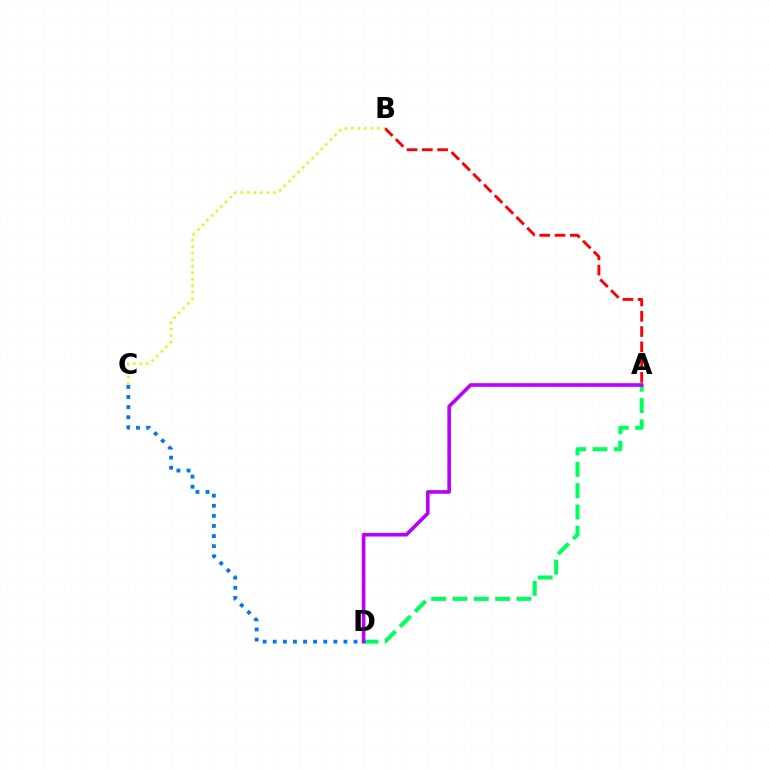{('A', 'B'): [{'color': '#ff0000', 'line_style': 'dashed', 'thickness': 2.08}], ('C', 'D'): [{'color': '#0074ff', 'line_style': 'dotted', 'thickness': 2.74}], ('A', 'D'): [{'color': '#00ff5c', 'line_style': 'dashed', 'thickness': 2.9}, {'color': '#b900ff', 'line_style': 'solid', 'thickness': 2.6}], ('B', 'C'): [{'color': '#d1ff00', 'line_style': 'dotted', 'thickness': 1.77}]}